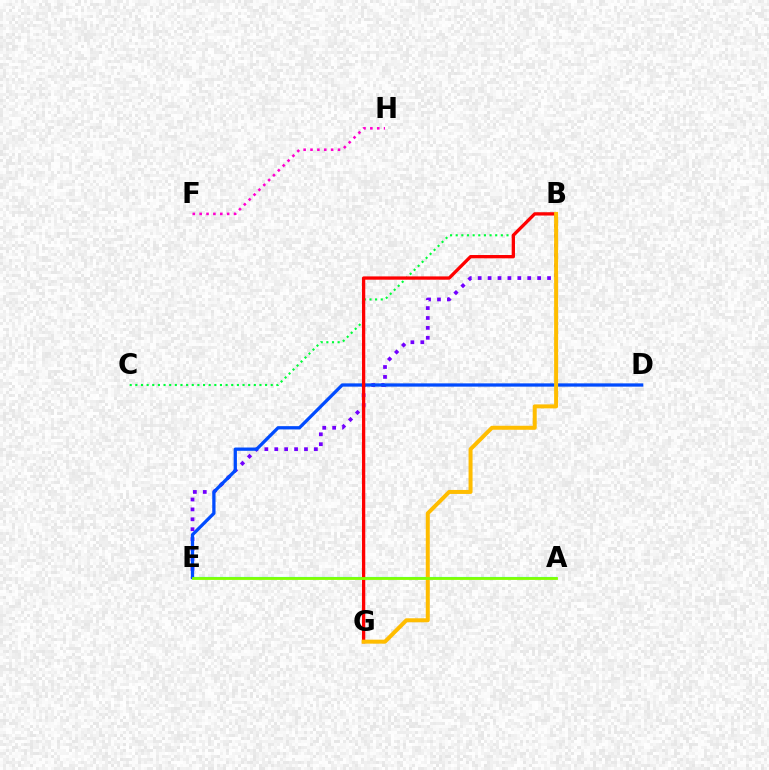{('F', 'H'): [{'color': '#ff00cf', 'line_style': 'dotted', 'thickness': 1.87}], ('A', 'E'): [{'color': '#00fff6', 'line_style': 'solid', 'thickness': 1.55}, {'color': '#84ff00', 'line_style': 'solid', 'thickness': 2.02}], ('B', 'E'): [{'color': '#7200ff', 'line_style': 'dotted', 'thickness': 2.69}], ('B', 'C'): [{'color': '#00ff39', 'line_style': 'dotted', 'thickness': 1.53}], ('D', 'E'): [{'color': '#004bff', 'line_style': 'solid', 'thickness': 2.36}], ('B', 'G'): [{'color': '#ff0000', 'line_style': 'solid', 'thickness': 2.38}, {'color': '#ffbd00', 'line_style': 'solid', 'thickness': 2.87}]}